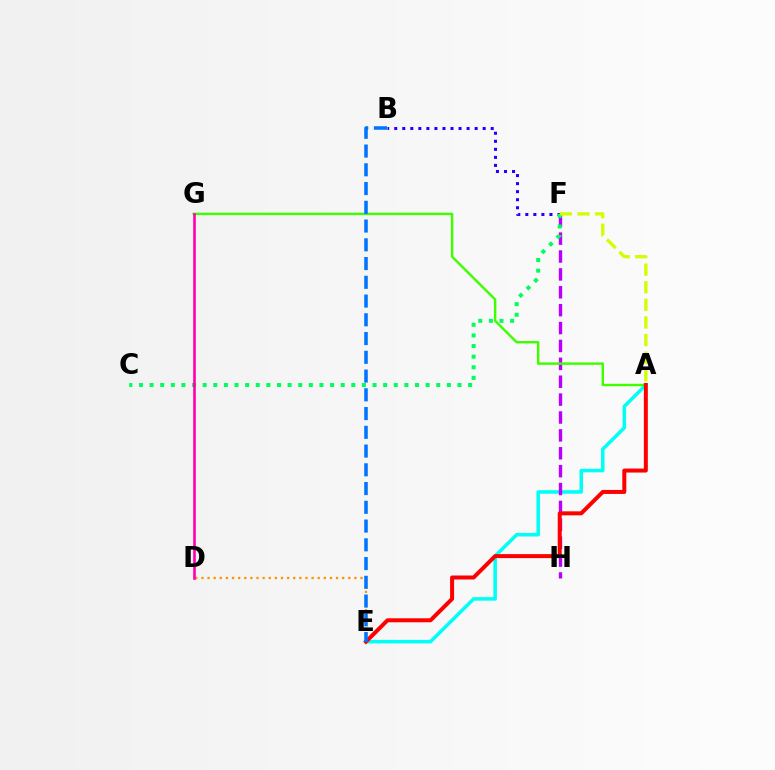{('A', 'E'): [{'color': '#00fff6', 'line_style': 'solid', 'thickness': 2.54}, {'color': '#ff0000', 'line_style': 'solid', 'thickness': 2.87}], ('B', 'F'): [{'color': '#2500ff', 'line_style': 'dotted', 'thickness': 2.18}], ('F', 'H'): [{'color': '#b900ff', 'line_style': 'dashed', 'thickness': 2.43}], ('D', 'E'): [{'color': '#ff9400', 'line_style': 'dotted', 'thickness': 1.66}], ('A', 'G'): [{'color': '#3dff00', 'line_style': 'solid', 'thickness': 1.75}], ('C', 'F'): [{'color': '#00ff5c', 'line_style': 'dotted', 'thickness': 2.88}], ('B', 'E'): [{'color': '#0074ff', 'line_style': 'dashed', 'thickness': 2.55}], ('A', 'F'): [{'color': '#d1ff00', 'line_style': 'dashed', 'thickness': 2.39}], ('D', 'G'): [{'color': '#ff00ac', 'line_style': 'solid', 'thickness': 1.9}]}